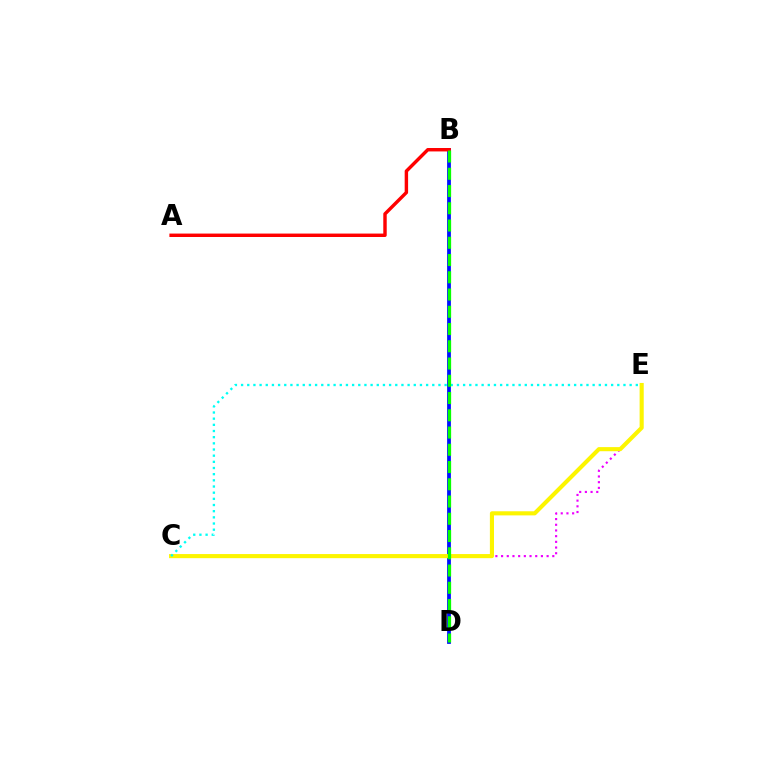{('B', 'D'): [{'color': '#0010ff', 'line_style': 'solid', 'thickness': 2.72}, {'color': '#08ff00', 'line_style': 'dashed', 'thickness': 2.34}], ('C', 'E'): [{'color': '#ee00ff', 'line_style': 'dotted', 'thickness': 1.55}, {'color': '#fcf500', 'line_style': 'solid', 'thickness': 2.95}, {'color': '#00fff6', 'line_style': 'dotted', 'thickness': 1.68}], ('A', 'B'): [{'color': '#ff0000', 'line_style': 'solid', 'thickness': 2.47}]}